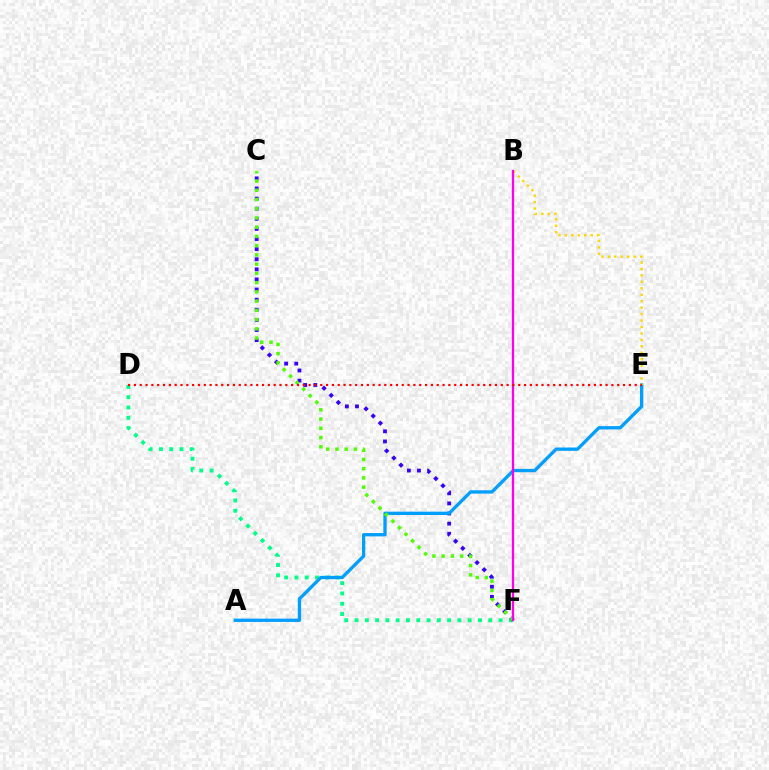{('D', 'F'): [{'color': '#00ff86', 'line_style': 'dotted', 'thickness': 2.79}], ('C', 'F'): [{'color': '#3700ff', 'line_style': 'dotted', 'thickness': 2.75}, {'color': '#4fff00', 'line_style': 'dotted', 'thickness': 2.51}], ('A', 'E'): [{'color': '#009eff', 'line_style': 'solid', 'thickness': 2.39}], ('B', 'E'): [{'color': '#ffd500', 'line_style': 'dotted', 'thickness': 1.75}], ('B', 'F'): [{'color': '#ff00ed', 'line_style': 'solid', 'thickness': 1.65}], ('D', 'E'): [{'color': '#ff0000', 'line_style': 'dotted', 'thickness': 1.58}]}